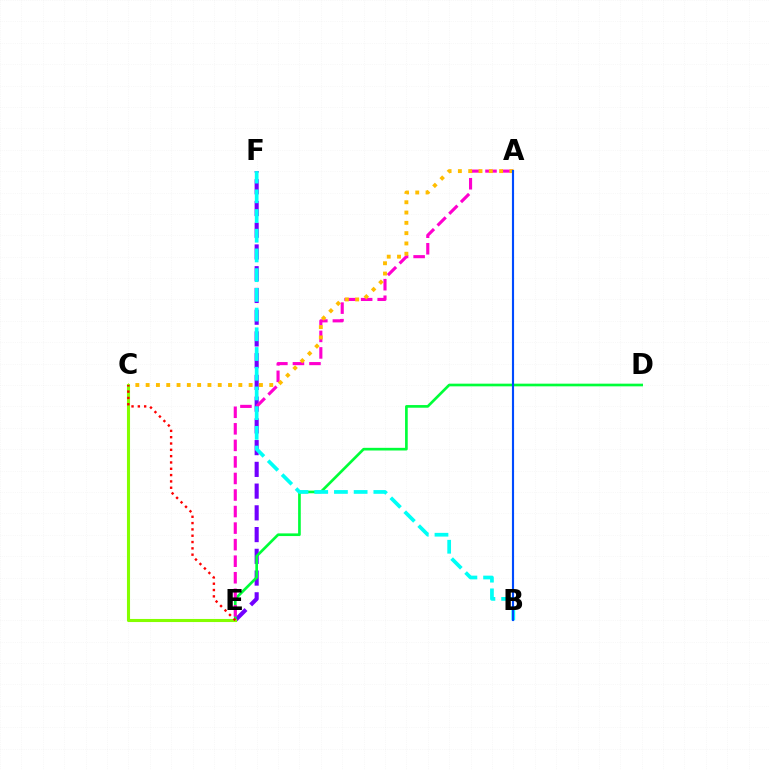{('E', 'F'): [{'color': '#7200ff', 'line_style': 'dashed', 'thickness': 2.95}], ('D', 'E'): [{'color': '#00ff39', 'line_style': 'solid', 'thickness': 1.92}], ('A', 'E'): [{'color': '#ff00cf', 'line_style': 'dashed', 'thickness': 2.25}], ('A', 'C'): [{'color': '#ffbd00', 'line_style': 'dotted', 'thickness': 2.8}], ('B', 'F'): [{'color': '#00fff6', 'line_style': 'dashed', 'thickness': 2.68}], ('C', 'E'): [{'color': '#84ff00', 'line_style': 'solid', 'thickness': 2.22}, {'color': '#ff0000', 'line_style': 'dotted', 'thickness': 1.72}], ('A', 'B'): [{'color': '#004bff', 'line_style': 'solid', 'thickness': 1.54}]}